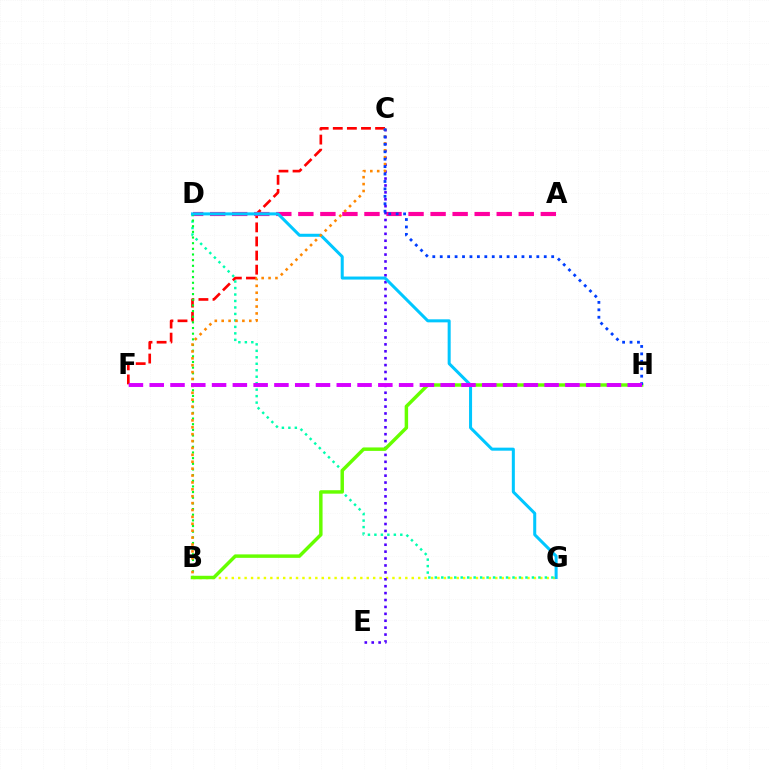{('C', 'F'): [{'color': '#ff0000', 'line_style': 'dashed', 'thickness': 1.92}], ('B', 'G'): [{'color': '#eeff00', 'line_style': 'dotted', 'thickness': 1.75}], ('A', 'D'): [{'color': '#ff00a0', 'line_style': 'dashed', 'thickness': 2.99}], ('D', 'G'): [{'color': '#00ffaf', 'line_style': 'dotted', 'thickness': 1.76}, {'color': '#00c7ff', 'line_style': 'solid', 'thickness': 2.18}], ('C', 'E'): [{'color': '#4f00ff', 'line_style': 'dotted', 'thickness': 1.88}], ('B', 'D'): [{'color': '#00ff27', 'line_style': 'dotted', 'thickness': 1.54}], ('B', 'H'): [{'color': '#66ff00', 'line_style': 'solid', 'thickness': 2.49}], ('B', 'C'): [{'color': '#ff8800', 'line_style': 'dotted', 'thickness': 1.87}], ('C', 'H'): [{'color': '#003fff', 'line_style': 'dotted', 'thickness': 2.02}], ('F', 'H'): [{'color': '#d600ff', 'line_style': 'dashed', 'thickness': 2.82}]}